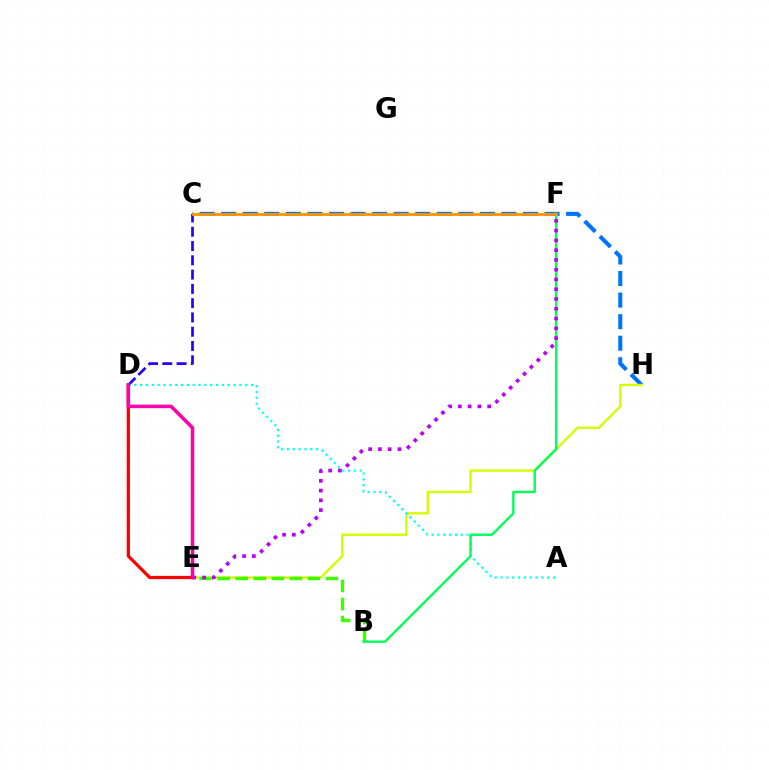{('C', 'H'): [{'color': '#0074ff', 'line_style': 'dashed', 'thickness': 2.93}], ('E', 'H'): [{'color': '#d1ff00', 'line_style': 'solid', 'thickness': 1.69}], ('A', 'D'): [{'color': '#00fff6', 'line_style': 'dotted', 'thickness': 1.59}], ('C', 'D'): [{'color': '#2500ff', 'line_style': 'dashed', 'thickness': 1.94}], ('D', 'E'): [{'color': '#ff0000', 'line_style': 'solid', 'thickness': 2.34}, {'color': '#ff00ac', 'line_style': 'solid', 'thickness': 2.55}], ('B', 'E'): [{'color': '#3dff00', 'line_style': 'dashed', 'thickness': 2.45}], ('B', 'F'): [{'color': '#00ff5c', 'line_style': 'solid', 'thickness': 1.72}], ('E', 'F'): [{'color': '#b900ff', 'line_style': 'dotted', 'thickness': 2.65}], ('C', 'F'): [{'color': '#ff9400', 'line_style': 'solid', 'thickness': 2.04}]}